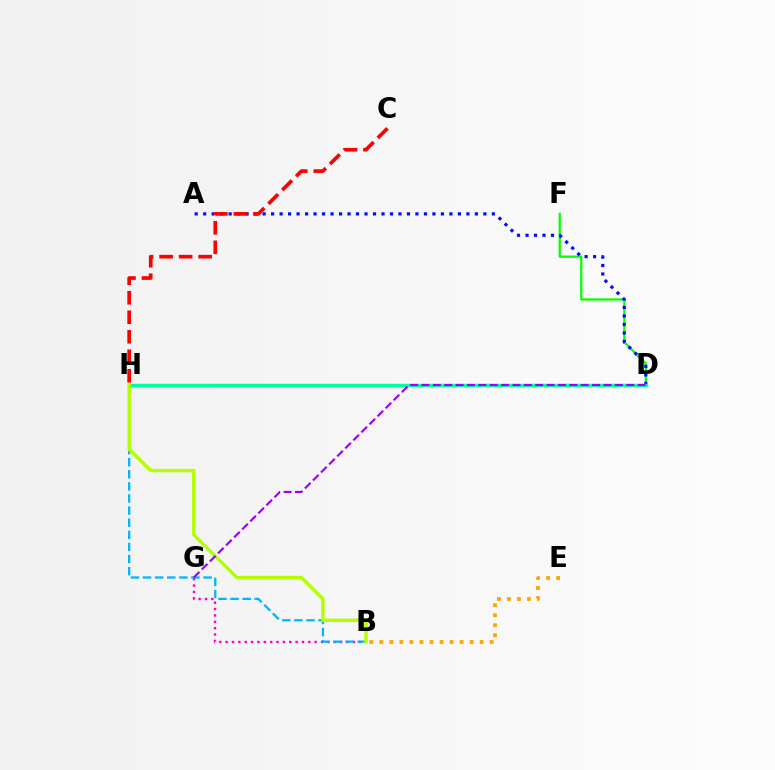{('D', 'F'): [{'color': '#08ff00', 'line_style': 'solid', 'thickness': 1.62}], ('A', 'D'): [{'color': '#0010ff', 'line_style': 'dotted', 'thickness': 2.31}], ('D', 'H'): [{'color': '#00ff9d', 'line_style': 'solid', 'thickness': 2.45}], ('B', 'G'): [{'color': '#ff00bd', 'line_style': 'dotted', 'thickness': 1.73}], ('C', 'H'): [{'color': '#ff0000', 'line_style': 'dashed', 'thickness': 2.65}], ('B', 'E'): [{'color': '#ffa500', 'line_style': 'dotted', 'thickness': 2.73}], ('B', 'H'): [{'color': '#00b5ff', 'line_style': 'dashed', 'thickness': 1.64}, {'color': '#b3ff00', 'line_style': 'solid', 'thickness': 2.45}], ('D', 'G'): [{'color': '#9b00ff', 'line_style': 'dashed', 'thickness': 1.55}]}